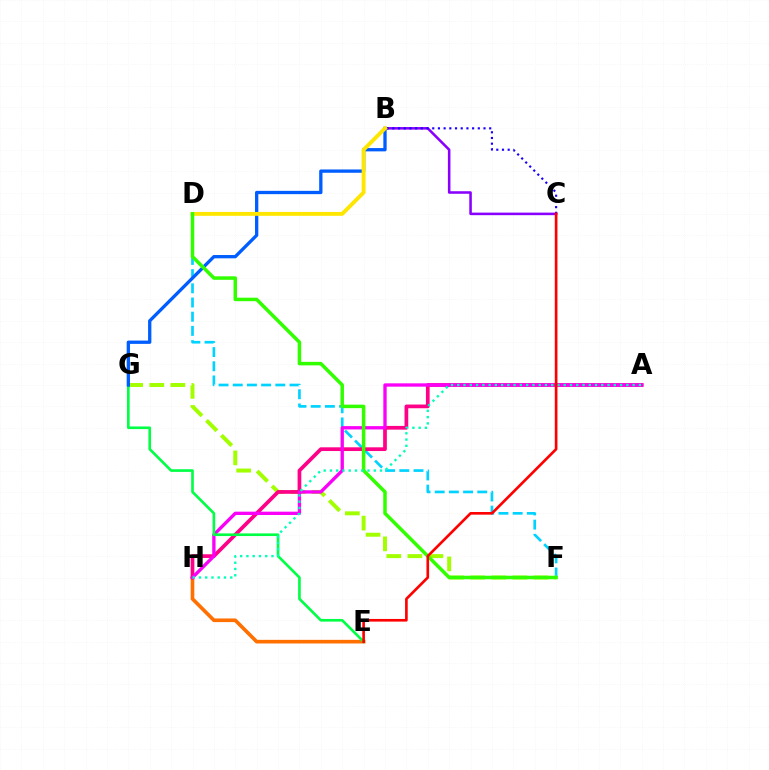{('B', 'C'): [{'color': '#8a00ff', 'line_style': 'solid', 'thickness': 1.84}, {'color': '#1900ff', 'line_style': 'dotted', 'thickness': 1.55}], ('D', 'F'): [{'color': '#00d3ff', 'line_style': 'dashed', 'thickness': 1.93}, {'color': '#31ff00', 'line_style': 'solid', 'thickness': 2.52}], ('E', 'H'): [{'color': '#ff7000', 'line_style': 'solid', 'thickness': 2.62}], ('F', 'G'): [{'color': '#a2ff00', 'line_style': 'dashed', 'thickness': 2.86}], ('A', 'H'): [{'color': '#ff0088', 'line_style': 'solid', 'thickness': 2.67}, {'color': '#fa00f9', 'line_style': 'solid', 'thickness': 2.4}, {'color': '#00ffbb', 'line_style': 'dotted', 'thickness': 1.7}], ('E', 'G'): [{'color': '#00ff45', 'line_style': 'solid', 'thickness': 1.91}], ('B', 'G'): [{'color': '#005dff', 'line_style': 'solid', 'thickness': 2.37}], ('B', 'D'): [{'color': '#ffe600', 'line_style': 'solid', 'thickness': 2.79}], ('C', 'E'): [{'color': '#ff0000', 'line_style': 'solid', 'thickness': 1.91}]}